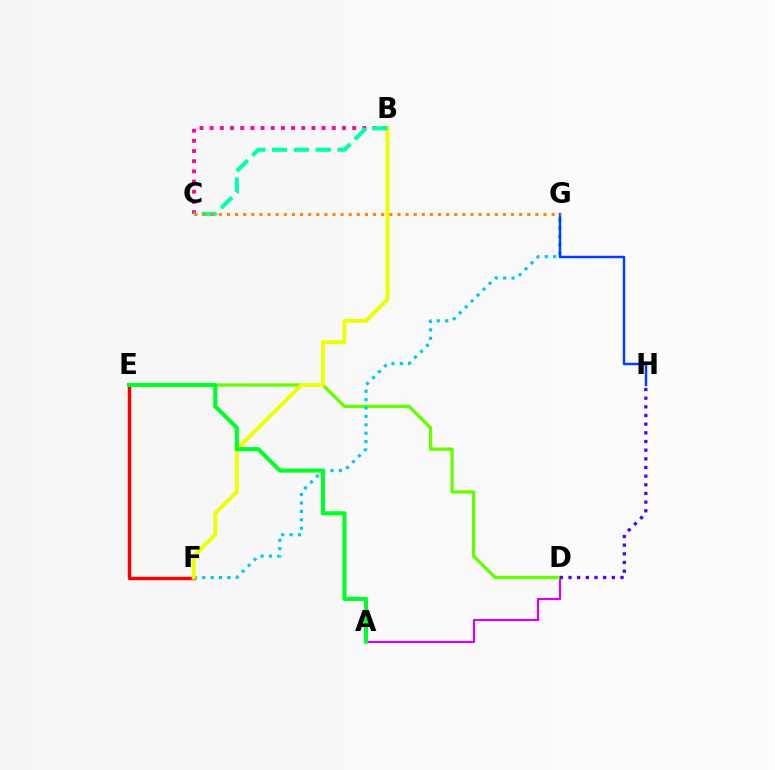{('A', 'D'): [{'color': '#d600ff', 'line_style': 'solid', 'thickness': 1.58}], ('E', 'F'): [{'color': '#ff0000', 'line_style': 'solid', 'thickness': 2.47}], ('D', 'E'): [{'color': '#66ff00', 'line_style': 'solid', 'thickness': 2.4}], ('F', 'G'): [{'color': '#00c7ff', 'line_style': 'dotted', 'thickness': 2.28}], ('D', 'H'): [{'color': '#4f00ff', 'line_style': 'dotted', 'thickness': 2.35}], ('B', 'F'): [{'color': '#eeff00', 'line_style': 'solid', 'thickness': 2.86}], ('G', 'H'): [{'color': '#003fff', 'line_style': 'solid', 'thickness': 1.78}], ('B', 'C'): [{'color': '#ff00a0', 'line_style': 'dotted', 'thickness': 2.76}, {'color': '#00ffaf', 'line_style': 'dashed', 'thickness': 2.97}], ('A', 'E'): [{'color': '#00ff27', 'line_style': 'solid', 'thickness': 2.96}], ('C', 'G'): [{'color': '#ff8800', 'line_style': 'dotted', 'thickness': 2.21}]}